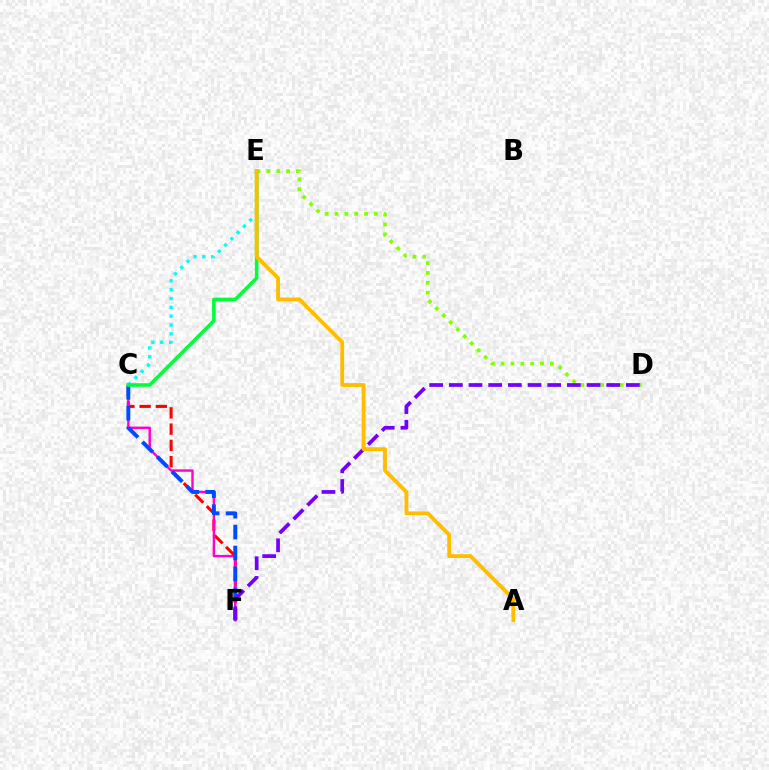{('C', 'E'): [{'color': '#00fff6', 'line_style': 'dotted', 'thickness': 2.41}, {'color': '#00ff39', 'line_style': 'solid', 'thickness': 2.57}], ('C', 'F'): [{'color': '#ff0000', 'line_style': 'dashed', 'thickness': 2.21}, {'color': '#ff00cf', 'line_style': 'solid', 'thickness': 1.73}, {'color': '#004bff', 'line_style': 'dashed', 'thickness': 2.84}], ('D', 'E'): [{'color': '#84ff00', 'line_style': 'dotted', 'thickness': 2.67}], ('D', 'F'): [{'color': '#7200ff', 'line_style': 'dashed', 'thickness': 2.67}], ('A', 'E'): [{'color': '#ffbd00', 'line_style': 'solid', 'thickness': 2.76}]}